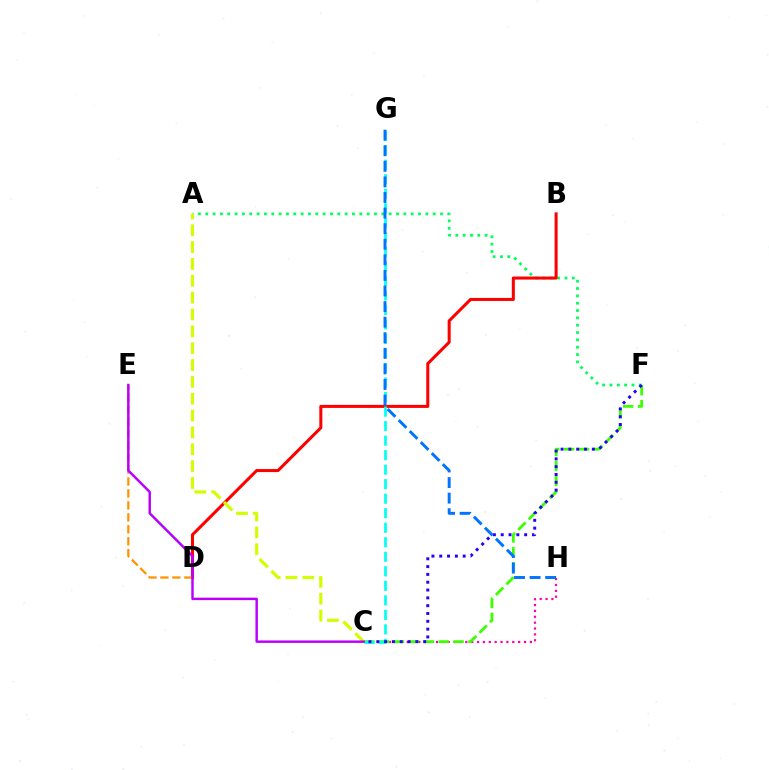{('A', 'F'): [{'color': '#00ff5c', 'line_style': 'dotted', 'thickness': 1.99}], ('C', 'H'): [{'color': '#ff00ac', 'line_style': 'dotted', 'thickness': 1.59}], ('B', 'D'): [{'color': '#ff0000', 'line_style': 'solid', 'thickness': 2.19}], ('C', 'F'): [{'color': '#3dff00', 'line_style': 'dashed', 'thickness': 2.02}, {'color': '#2500ff', 'line_style': 'dotted', 'thickness': 2.12}], ('C', 'G'): [{'color': '#00fff6', 'line_style': 'dashed', 'thickness': 1.97}], ('A', 'C'): [{'color': '#d1ff00', 'line_style': 'dashed', 'thickness': 2.29}], ('D', 'E'): [{'color': '#ff9400', 'line_style': 'dashed', 'thickness': 1.62}], ('G', 'H'): [{'color': '#0074ff', 'line_style': 'dashed', 'thickness': 2.12}], ('C', 'E'): [{'color': '#b900ff', 'line_style': 'solid', 'thickness': 1.76}]}